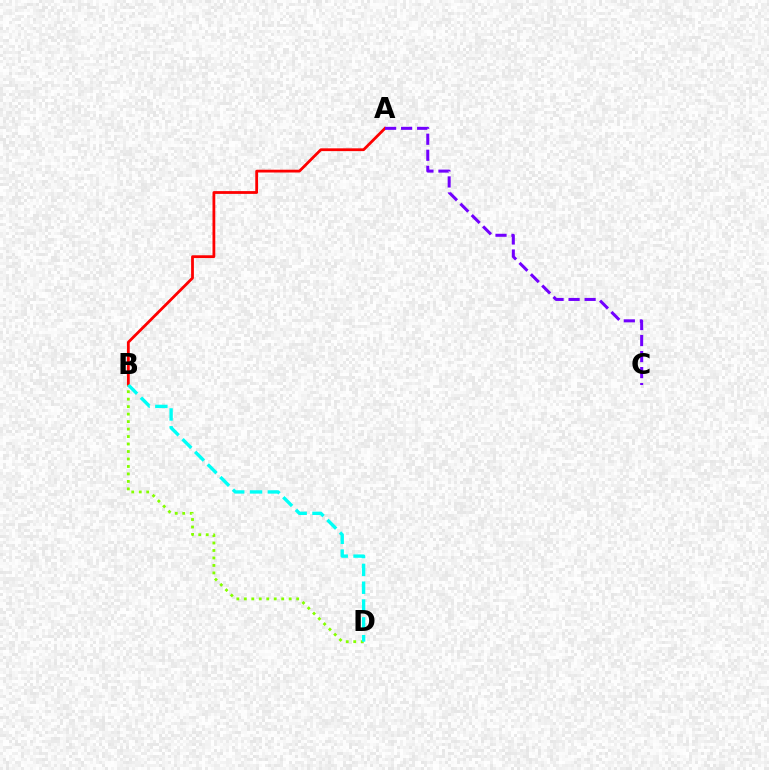{('A', 'B'): [{'color': '#ff0000', 'line_style': 'solid', 'thickness': 2.01}], ('B', 'D'): [{'color': '#84ff00', 'line_style': 'dotted', 'thickness': 2.03}, {'color': '#00fff6', 'line_style': 'dashed', 'thickness': 2.42}], ('A', 'C'): [{'color': '#7200ff', 'line_style': 'dashed', 'thickness': 2.18}]}